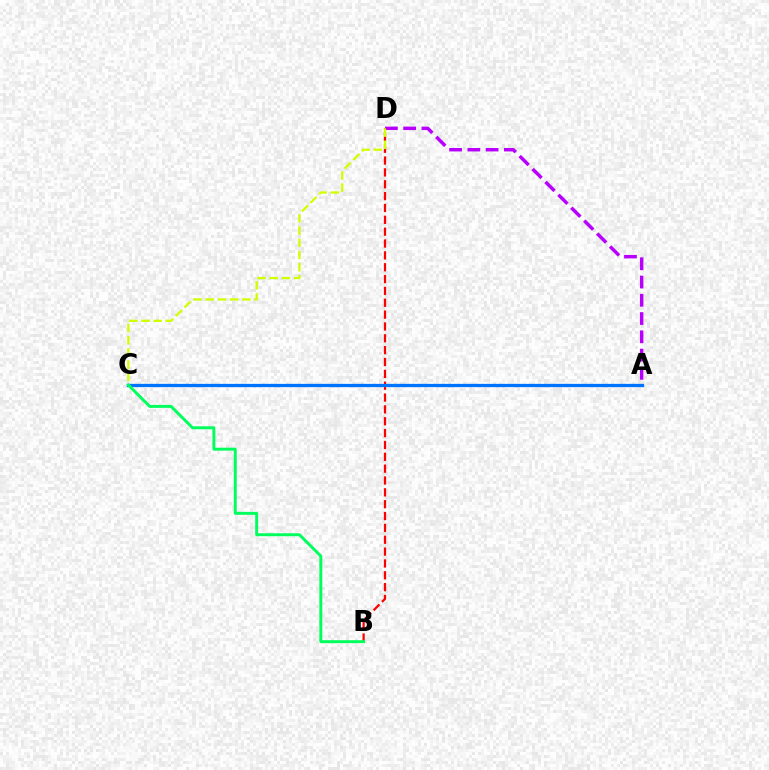{('A', 'D'): [{'color': '#b900ff', 'line_style': 'dashed', 'thickness': 2.48}], ('B', 'D'): [{'color': '#ff0000', 'line_style': 'dashed', 'thickness': 1.61}], ('C', 'D'): [{'color': '#d1ff00', 'line_style': 'dashed', 'thickness': 1.66}], ('A', 'C'): [{'color': '#0074ff', 'line_style': 'solid', 'thickness': 2.36}], ('B', 'C'): [{'color': '#00ff5c', 'line_style': 'solid', 'thickness': 2.12}]}